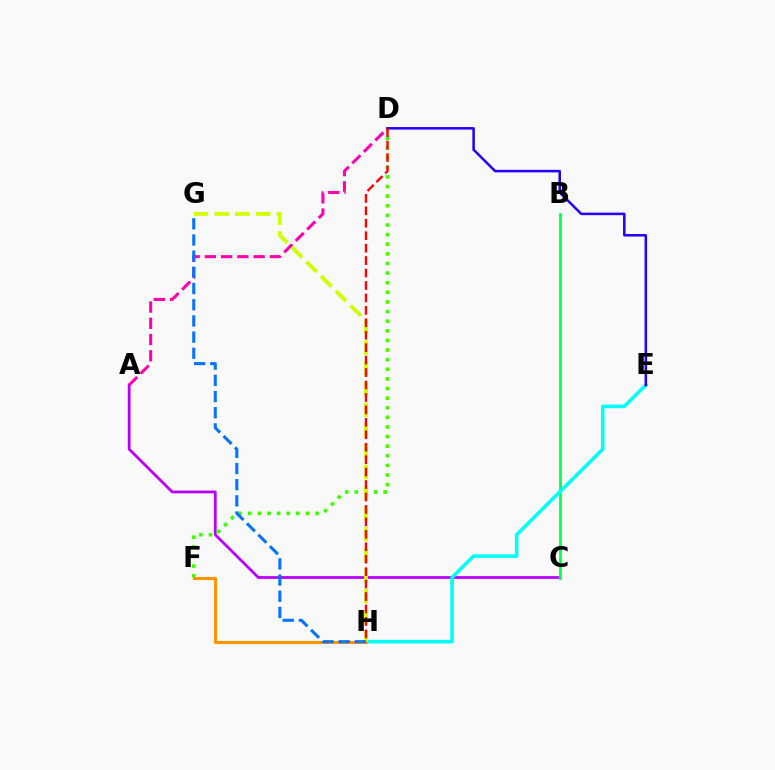{('A', 'C'): [{'color': '#b900ff', 'line_style': 'solid', 'thickness': 2.0}], ('D', 'F'): [{'color': '#3dff00', 'line_style': 'dotted', 'thickness': 2.61}], ('B', 'C'): [{'color': '#00ff5c', 'line_style': 'solid', 'thickness': 1.98}], ('E', 'H'): [{'color': '#00fff6', 'line_style': 'solid', 'thickness': 2.58}], ('A', 'D'): [{'color': '#ff00ac', 'line_style': 'dashed', 'thickness': 2.21}], ('F', 'H'): [{'color': '#ff9400', 'line_style': 'solid', 'thickness': 2.23}], ('D', 'E'): [{'color': '#2500ff', 'line_style': 'solid', 'thickness': 1.83}], ('G', 'H'): [{'color': '#d1ff00', 'line_style': 'dashed', 'thickness': 2.81}, {'color': '#0074ff', 'line_style': 'dashed', 'thickness': 2.2}], ('D', 'H'): [{'color': '#ff0000', 'line_style': 'dashed', 'thickness': 1.69}]}